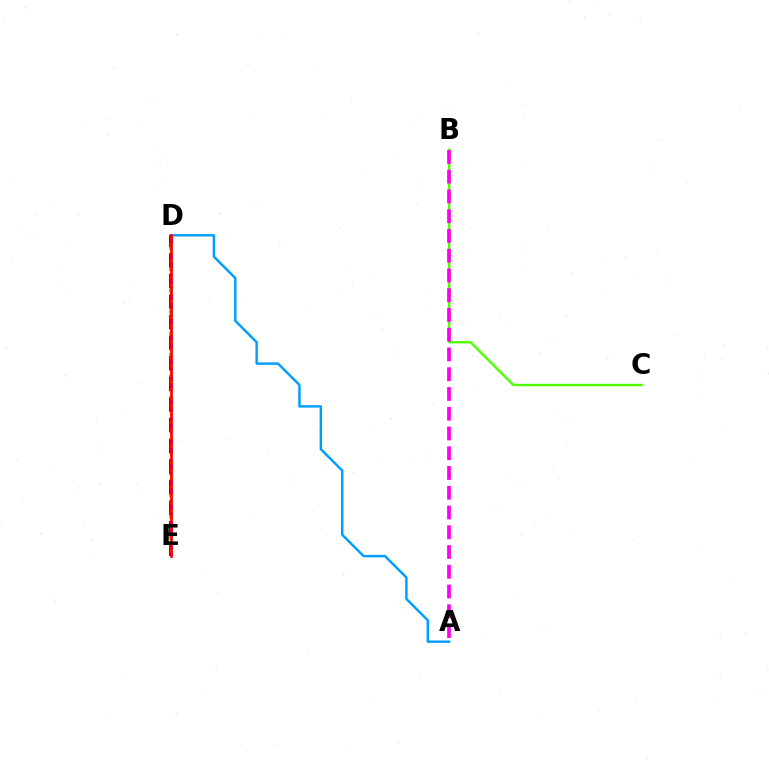{('D', 'E'): [{'color': '#00ff86', 'line_style': 'dotted', 'thickness': 2.92}, {'color': '#3700ff', 'line_style': 'dashed', 'thickness': 2.8}, {'color': '#ffd500', 'line_style': 'dotted', 'thickness': 2.19}, {'color': '#ff0000', 'line_style': 'solid', 'thickness': 1.94}], ('B', 'C'): [{'color': '#4fff00', 'line_style': 'solid', 'thickness': 1.73}], ('A', 'D'): [{'color': '#009eff', 'line_style': 'solid', 'thickness': 1.76}], ('A', 'B'): [{'color': '#ff00ed', 'line_style': 'dashed', 'thickness': 2.68}]}